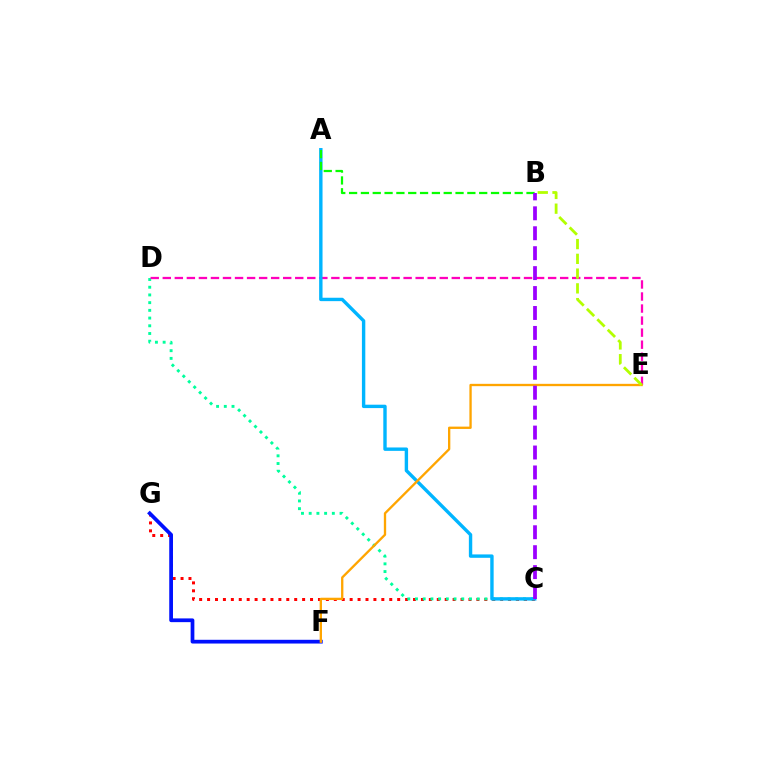{('C', 'G'): [{'color': '#ff0000', 'line_style': 'dotted', 'thickness': 2.15}], ('C', 'D'): [{'color': '#00ff9d', 'line_style': 'dotted', 'thickness': 2.1}], ('D', 'E'): [{'color': '#ff00bd', 'line_style': 'dashed', 'thickness': 1.64}], ('F', 'G'): [{'color': '#0010ff', 'line_style': 'solid', 'thickness': 2.69}], ('A', 'C'): [{'color': '#00b5ff', 'line_style': 'solid', 'thickness': 2.44}], ('E', 'F'): [{'color': '#ffa500', 'line_style': 'solid', 'thickness': 1.68}], ('B', 'E'): [{'color': '#b3ff00', 'line_style': 'dashed', 'thickness': 2.0}], ('A', 'B'): [{'color': '#08ff00', 'line_style': 'dashed', 'thickness': 1.61}], ('B', 'C'): [{'color': '#9b00ff', 'line_style': 'dashed', 'thickness': 2.71}]}